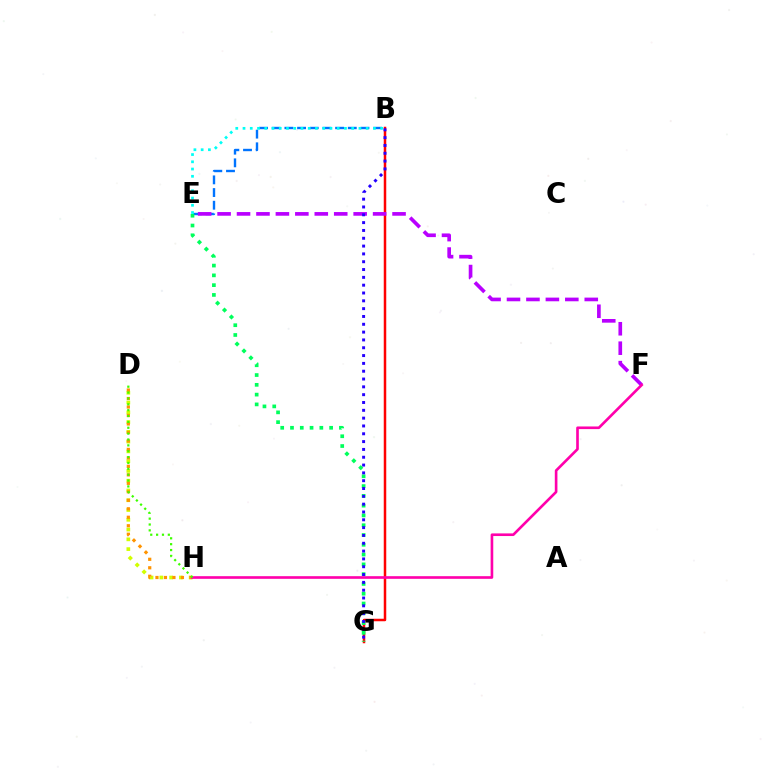{('B', 'G'): [{'color': '#ff0000', 'line_style': 'solid', 'thickness': 1.8}, {'color': '#2500ff', 'line_style': 'dotted', 'thickness': 2.12}], ('D', 'H'): [{'color': '#d1ff00', 'line_style': 'dotted', 'thickness': 2.66}, {'color': '#ff9400', 'line_style': 'dotted', 'thickness': 2.3}, {'color': '#3dff00', 'line_style': 'dotted', 'thickness': 1.59}], ('B', 'E'): [{'color': '#0074ff', 'line_style': 'dashed', 'thickness': 1.72}, {'color': '#00fff6', 'line_style': 'dotted', 'thickness': 1.97}], ('E', 'F'): [{'color': '#b900ff', 'line_style': 'dashed', 'thickness': 2.64}], ('E', 'G'): [{'color': '#00ff5c', 'line_style': 'dotted', 'thickness': 2.66}], ('F', 'H'): [{'color': '#ff00ac', 'line_style': 'solid', 'thickness': 1.9}]}